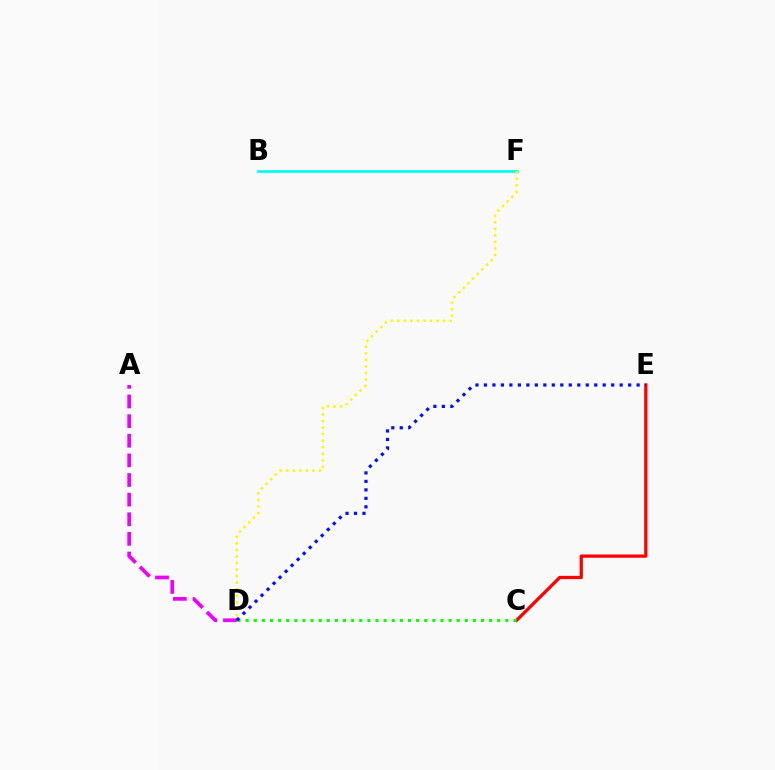{('C', 'E'): [{'color': '#ff0000', 'line_style': 'solid', 'thickness': 2.35}], ('C', 'D'): [{'color': '#08ff00', 'line_style': 'dotted', 'thickness': 2.21}], ('A', 'D'): [{'color': '#ee00ff', 'line_style': 'dashed', 'thickness': 2.67}], ('B', 'F'): [{'color': '#00fff6', 'line_style': 'solid', 'thickness': 1.94}], ('D', 'E'): [{'color': '#0010ff', 'line_style': 'dotted', 'thickness': 2.3}], ('D', 'F'): [{'color': '#fcf500', 'line_style': 'dotted', 'thickness': 1.78}]}